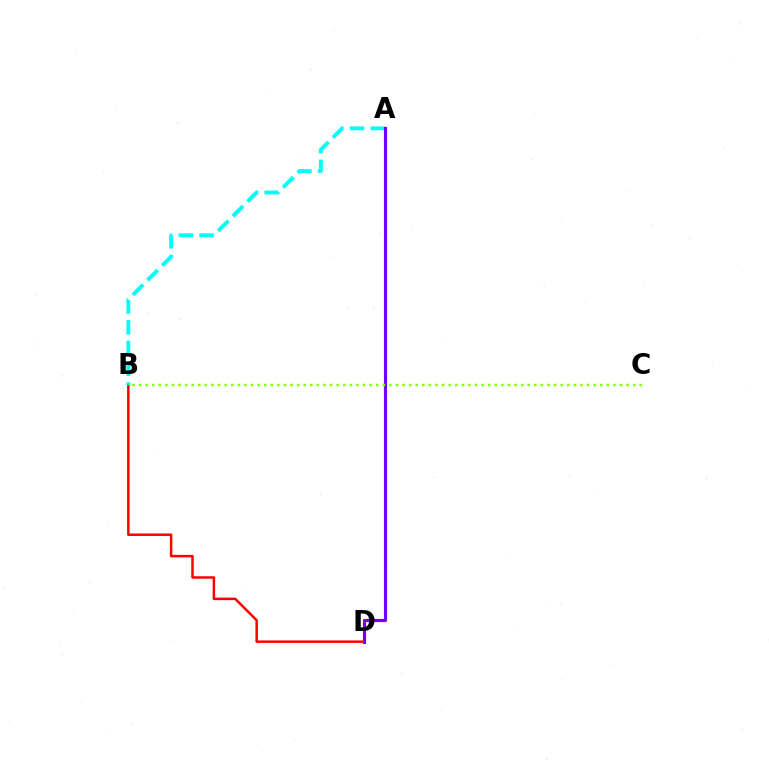{('B', 'D'): [{'color': '#ff0000', 'line_style': 'solid', 'thickness': 1.8}], ('A', 'B'): [{'color': '#00fff6', 'line_style': 'dashed', 'thickness': 2.82}], ('A', 'D'): [{'color': '#7200ff', 'line_style': 'solid', 'thickness': 2.27}], ('B', 'C'): [{'color': '#84ff00', 'line_style': 'dotted', 'thickness': 1.79}]}